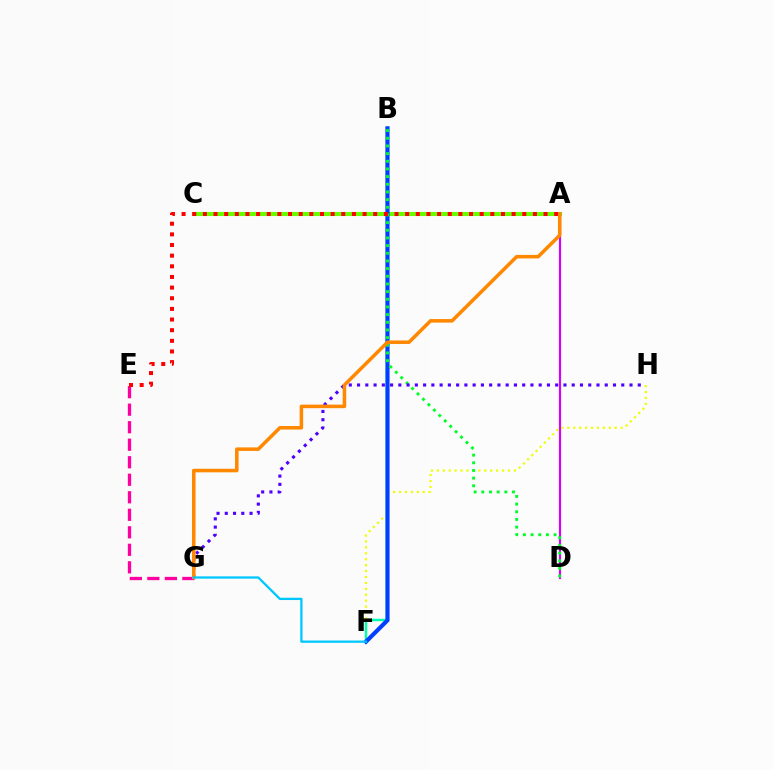{('F', 'H'): [{'color': '#eeff00', 'line_style': 'dotted', 'thickness': 1.61}], ('B', 'F'): [{'color': '#00ffaf', 'line_style': 'solid', 'thickness': 1.78}, {'color': '#003fff', 'line_style': 'solid', 'thickness': 2.98}], ('A', 'C'): [{'color': '#66ff00', 'line_style': 'solid', 'thickness': 2.93}], ('E', 'G'): [{'color': '#ff00a0', 'line_style': 'dashed', 'thickness': 2.38}], ('A', 'D'): [{'color': '#d600ff', 'line_style': 'solid', 'thickness': 1.55}], ('B', 'D'): [{'color': '#00ff27', 'line_style': 'dotted', 'thickness': 2.08}], ('A', 'E'): [{'color': '#ff0000', 'line_style': 'dotted', 'thickness': 2.89}], ('G', 'H'): [{'color': '#4f00ff', 'line_style': 'dotted', 'thickness': 2.24}], ('A', 'G'): [{'color': '#ff8800', 'line_style': 'solid', 'thickness': 2.54}], ('F', 'G'): [{'color': '#00c7ff', 'line_style': 'solid', 'thickness': 1.65}]}